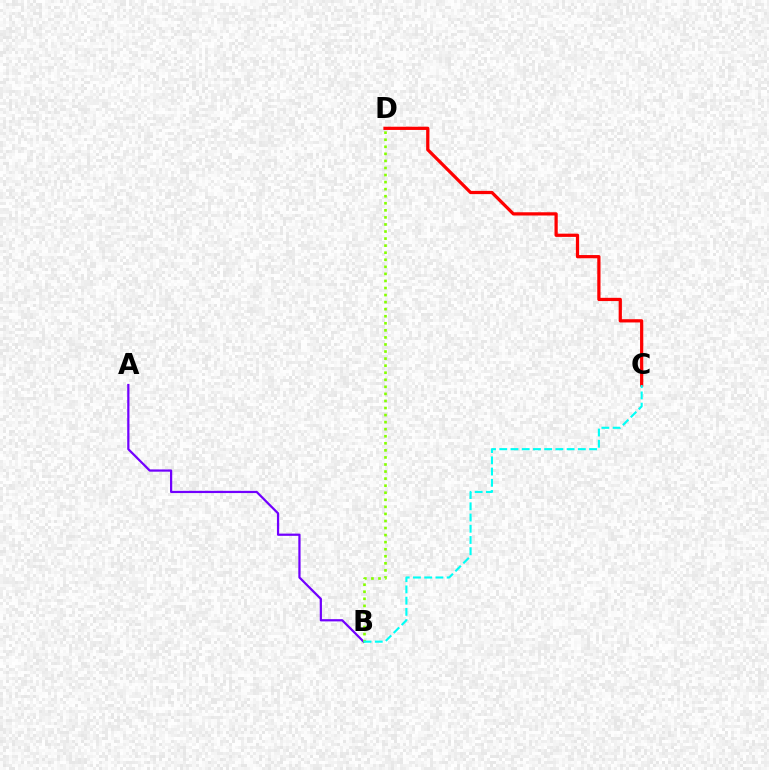{('A', 'B'): [{'color': '#7200ff', 'line_style': 'solid', 'thickness': 1.61}], ('C', 'D'): [{'color': '#ff0000', 'line_style': 'solid', 'thickness': 2.33}], ('B', 'D'): [{'color': '#84ff00', 'line_style': 'dotted', 'thickness': 1.92}], ('B', 'C'): [{'color': '#00fff6', 'line_style': 'dashed', 'thickness': 1.53}]}